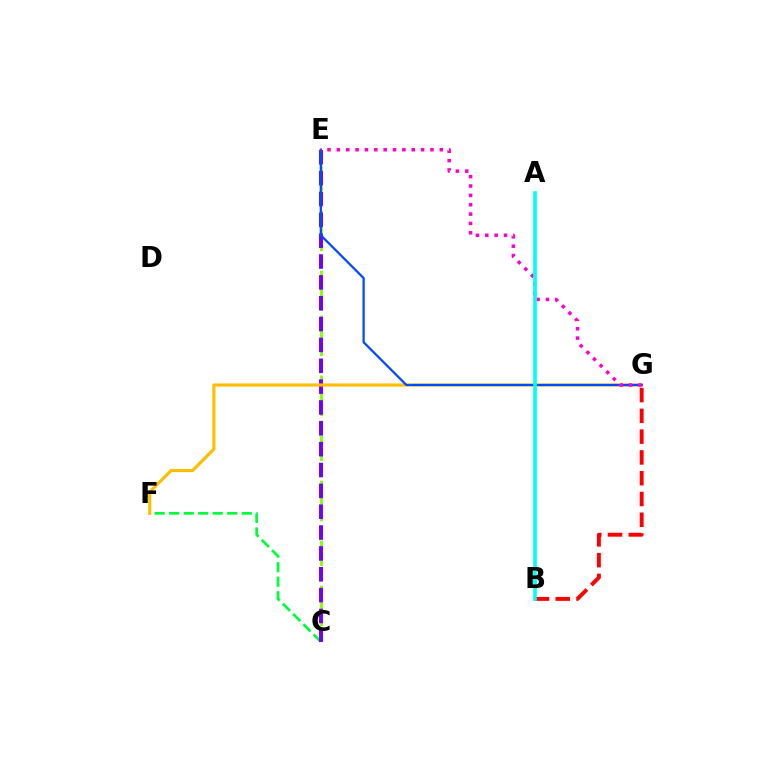{('C', 'F'): [{'color': '#00ff39', 'line_style': 'dashed', 'thickness': 1.97}], ('C', 'E'): [{'color': '#84ff00', 'line_style': 'dashed', 'thickness': 2.04}, {'color': '#7200ff', 'line_style': 'dashed', 'thickness': 2.83}], ('B', 'G'): [{'color': '#ff0000', 'line_style': 'dashed', 'thickness': 2.82}], ('F', 'G'): [{'color': '#ffbd00', 'line_style': 'solid', 'thickness': 2.24}], ('E', 'G'): [{'color': '#004bff', 'line_style': 'solid', 'thickness': 1.63}, {'color': '#ff00cf', 'line_style': 'dotted', 'thickness': 2.54}], ('A', 'B'): [{'color': '#00fff6', 'line_style': 'solid', 'thickness': 2.62}]}